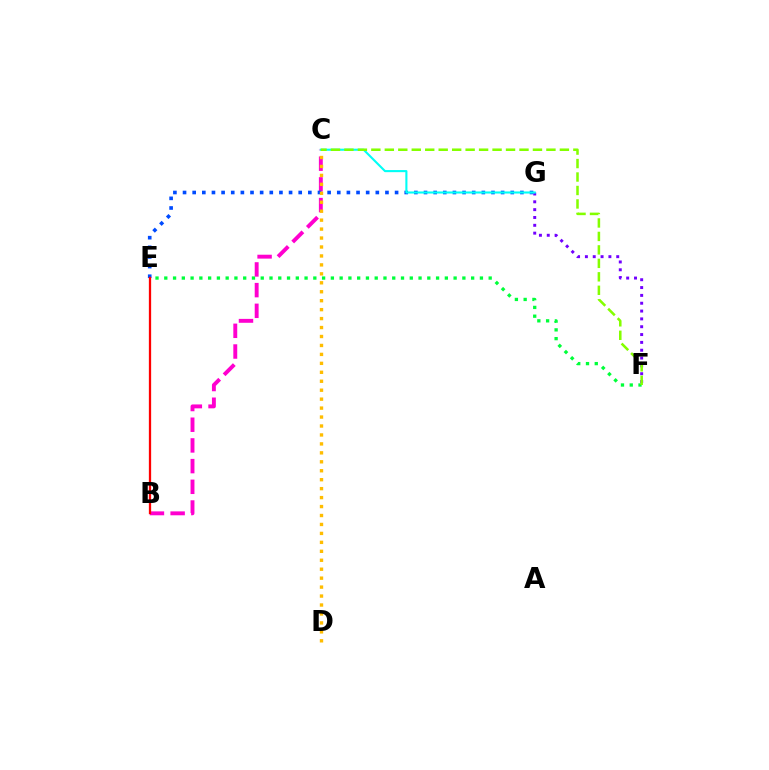{('E', 'F'): [{'color': '#00ff39', 'line_style': 'dotted', 'thickness': 2.38}], ('B', 'C'): [{'color': '#ff00cf', 'line_style': 'dashed', 'thickness': 2.81}], ('E', 'G'): [{'color': '#004bff', 'line_style': 'dotted', 'thickness': 2.62}], ('F', 'G'): [{'color': '#7200ff', 'line_style': 'dotted', 'thickness': 2.13}], ('C', 'G'): [{'color': '#00fff6', 'line_style': 'solid', 'thickness': 1.52}], ('C', 'F'): [{'color': '#84ff00', 'line_style': 'dashed', 'thickness': 1.83}], ('C', 'D'): [{'color': '#ffbd00', 'line_style': 'dotted', 'thickness': 2.43}], ('B', 'E'): [{'color': '#ff0000', 'line_style': 'solid', 'thickness': 1.64}]}